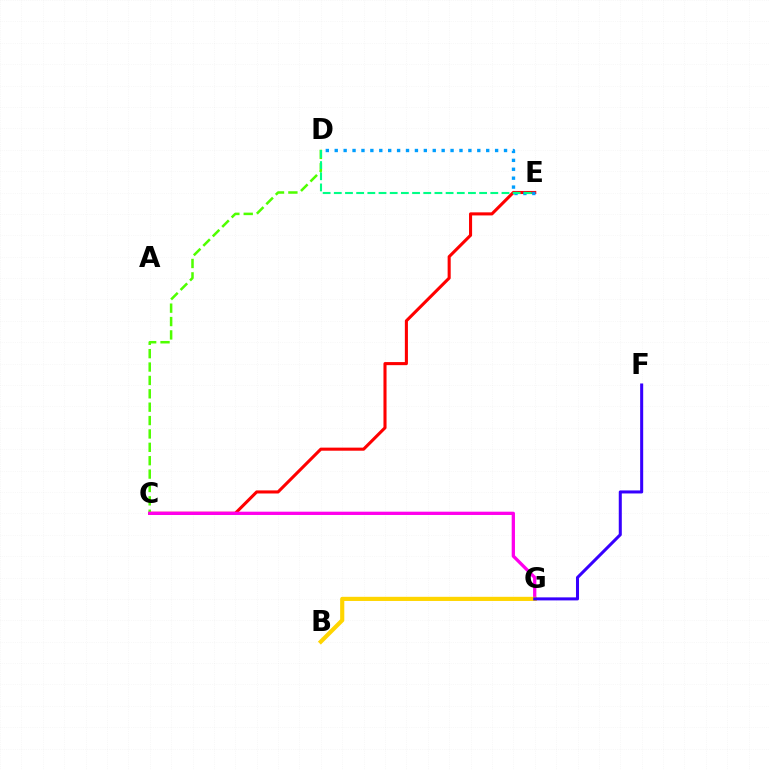{('C', 'E'): [{'color': '#ff0000', 'line_style': 'solid', 'thickness': 2.22}], ('C', 'D'): [{'color': '#4fff00', 'line_style': 'dashed', 'thickness': 1.82}], ('D', 'E'): [{'color': '#009eff', 'line_style': 'dotted', 'thickness': 2.42}, {'color': '#00ff86', 'line_style': 'dashed', 'thickness': 1.52}], ('C', 'G'): [{'color': '#ff00ed', 'line_style': 'solid', 'thickness': 2.37}], ('B', 'G'): [{'color': '#ffd500', 'line_style': 'solid', 'thickness': 2.99}], ('F', 'G'): [{'color': '#3700ff', 'line_style': 'solid', 'thickness': 2.19}]}